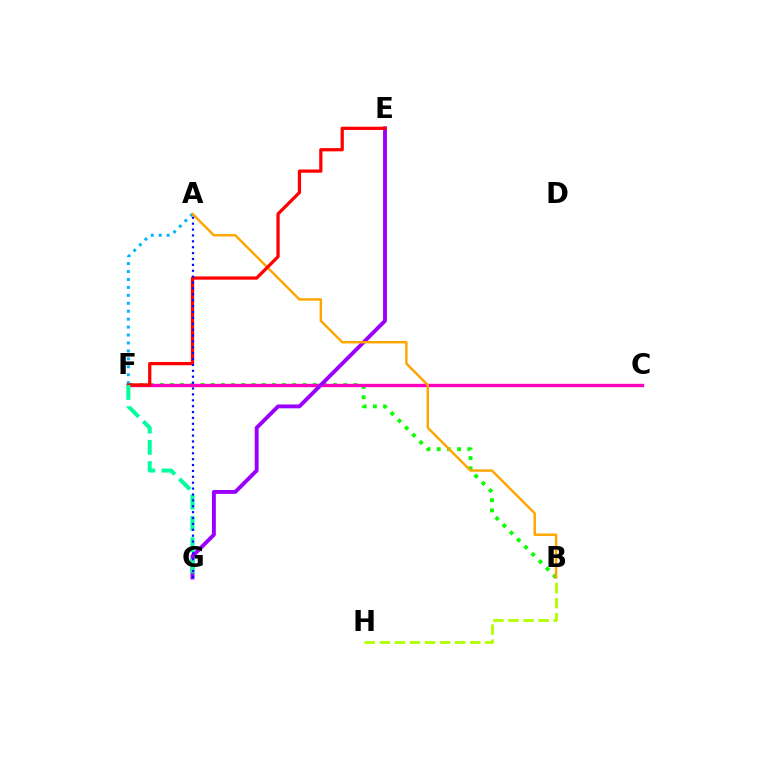{('B', 'F'): [{'color': '#08ff00', 'line_style': 'dotted', 'thickness': 2.77}], ('C', 'F'): [{'color': '#ff00bd', 'line_style': 'solid', 'thickness': 2.42}], ('A', 'F'): [{'color': '#00b5ff', 'line_style': 'dotted', 'thickness': 2.16}], ('E', 'G'): [{'color': '#9b00ff', 'line_style': 'solid', 'thickness': 2.8}], ('A', 'B'): [{'color': '#ffa500', 'line_style': 'solid', 'thickness': 1.75}], ('B', 'H'): [{'color': '#b3ff00', 'line_style': 'dashed', 'thickness': 2.05}], ('E', 'F'): [{'color': '#ff0000', 'line_style': 'solid', 'thickness': 2.34}], ('F', 'G'): [{'color': '#00ff9d', 'line_style': 'dashed', 'thickness': 2.89}], ('A', 'G'): [{'color': '#0010ff', 'line_style': 'dotted', 'thickness': 1.6}]}